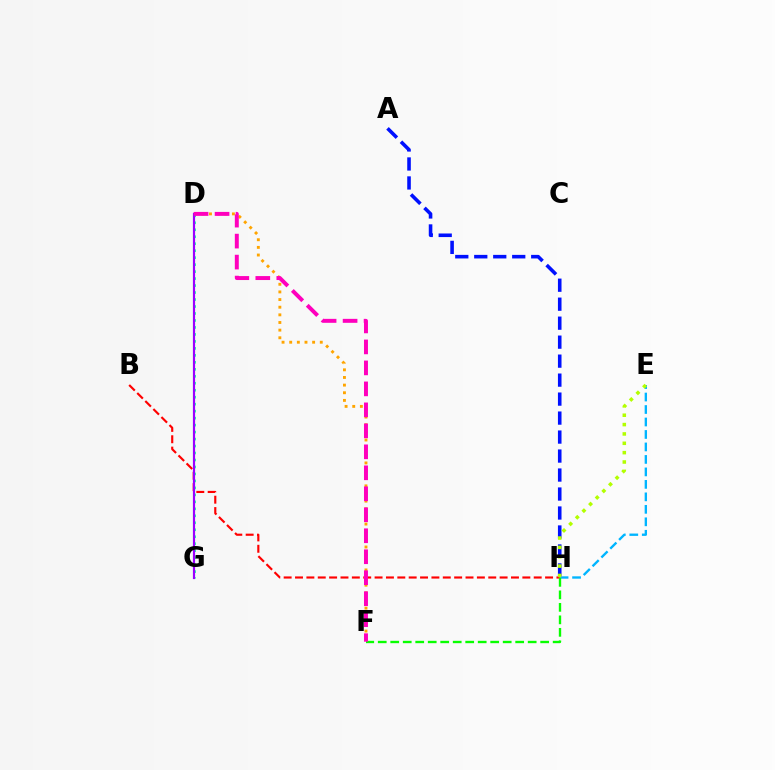{('E', 'H'): [{'color': '#00b5ff', 'line_style': 'dashed', 'thickness': 1.7}, {'color': '#b3ff00', 'line_style': 'dotted', 'thickness': 2.54}], ('B', 'H'): [{'color': '#ff0000', 'line_style': 'dashed', 'thickness': 1.54}], ('D', 'G'): [{'color': '#00ff9d', 'line_style': 'dotted', 'thickness': 1.9}, {'color': '#9b00ff', 'line_style': 'solid', 'thickness': 1.57}], ('F', 'H'): [{'color': '#08ff00', 'line_style': 'dashed', 'thickness': 1.7}], ('D', 'F'): [{'color': '#ffa500', 'line_style': 'dotted', 'thickness': 2.08}, {'color': '#ff00bd', 'line_style': 'dashed', 'thickness': 2.85}], ('A', 'H'): [{'color': '#0010ff', 'line_style': 'dashed', 'thickness': 2.58}]}